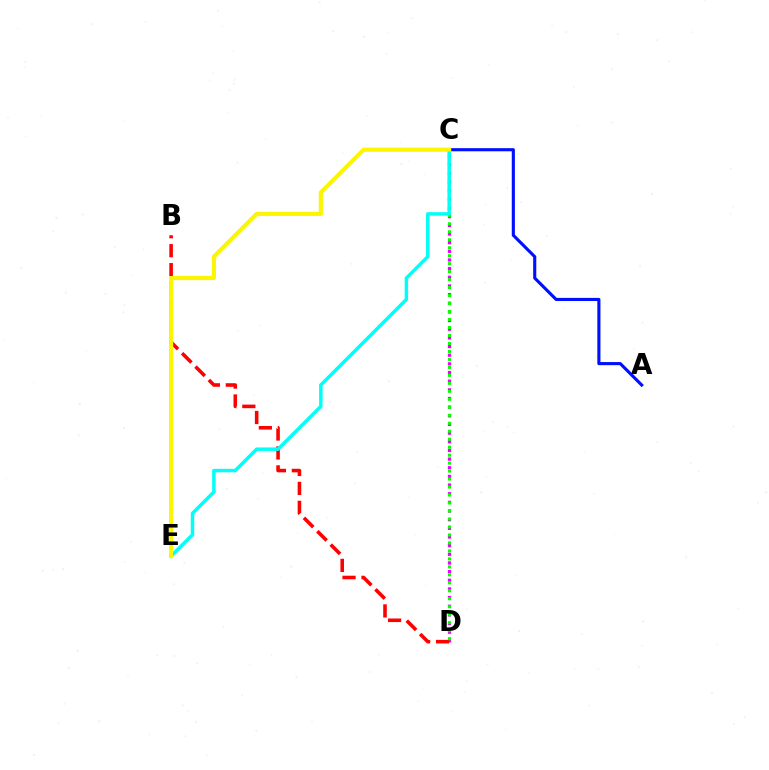{('C', 'D'): [{'color': '#ee00ff', 'line_style': 'dotted', 'thickness': 2.35}, {'color': '#08ff00', 'line_style': 'dotted', 'thickness': 2.17}], ('B', 'D'): [{'color': '#ff0000', 'line_style': 'dashed', 'thickness': 2.57}], ('C', 'E'): [{'color': '#00fff6', 'line_style': 'solid', 'thickness': 2.5}, {'color': '#fcf500', 'line_style': 'solid', 'thickness': 2.96}], ('A', 'C'): [{'color': '#0010ff', 'line_style': 'solid', 'thickness': 2.25}]}